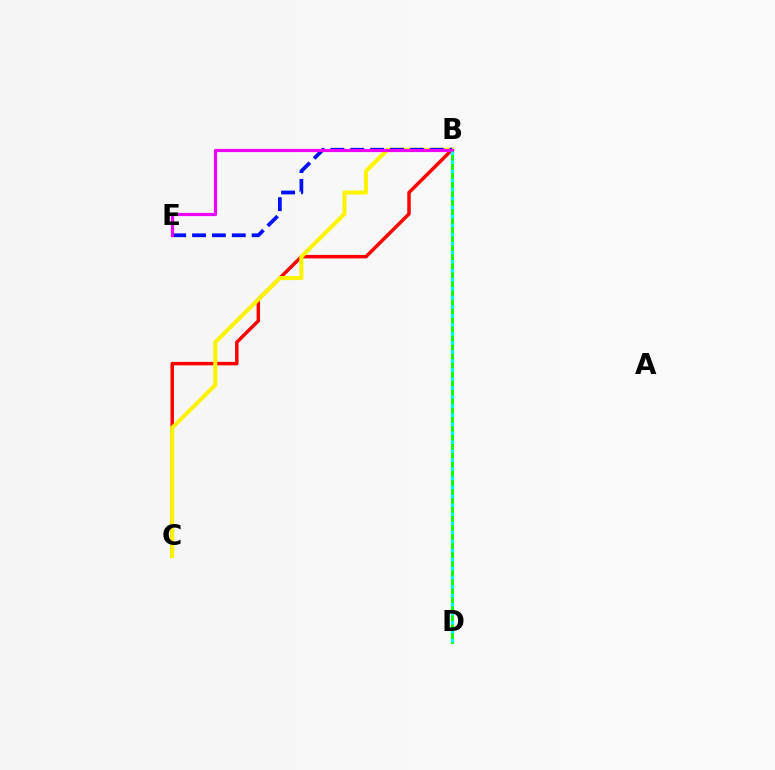{('B', 'D'): [{'color': '#08ff00', 'line_style': 'solid', 'thickness': 2.11}, {'color': '#00fff6', 'line_style': 'dotted', 'thickness': 2.45}], ('B', 'C'): [{'color': '#ff0000', 'line_style': 'solid', 'thickness': 2.5}, {'color': '#fcf500', 'line_style': 'solid', 'thickness': 2.94}], ('B', 'E'): [{'color': '#0010ff', 'line_style': 'dashed', 'thickness': 2.7}, {'color': '#ee00ff', 'line_style': 'solid', 'thickness': 2.29}]}